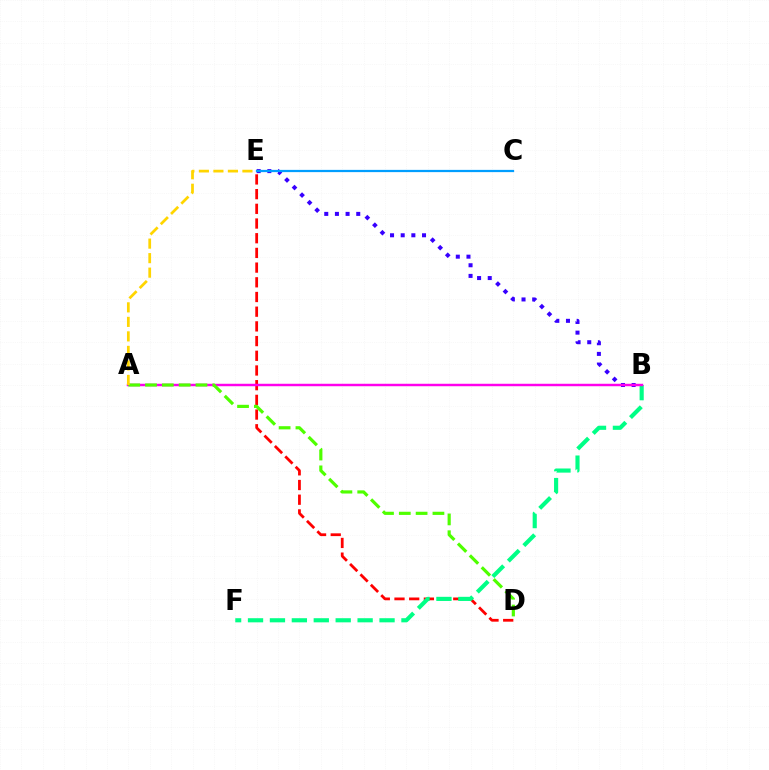{('B', 'E'): [{'color': '#3700ff', 'line_style': 'dotted', 'thickness': 2.9}], ('D', 'E'): [{'color': '#ff0000', 'line_style': 'dashed', 'thickness': 2.0}], ('B', 'F'): [{'color': '#00ff86', 'line_style': 'dashed', 'thickness': 2.98}], ('A', 'B'): [{'color': '#ff00ed', 'line_style': 'solid', 'thickness': 1.77}], ('A', 'D'): [{'color': '#4fff00', 'line_style': 'dashed', 'thickness': 2.28}], ('A', 'E'): [{'color': '#ffd500', 'line_style': 'dashed', 'thickness': 1.97}], ('C', 'E'): [{'color': '#009eff', 'line_style': 'solid', 'thickness': 1.61}]}